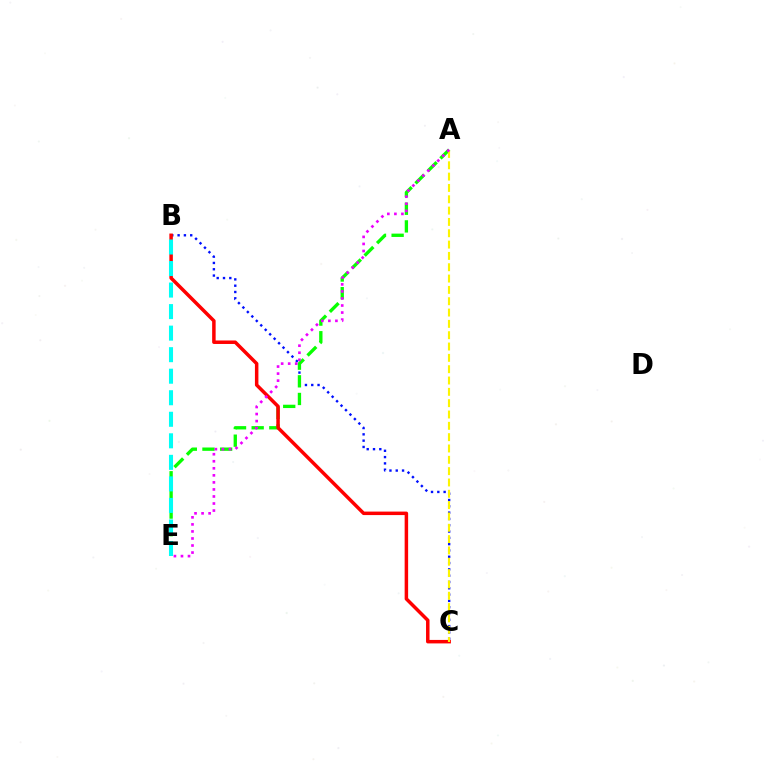{('B', 'C'): [{'color': '#0010ff', 'line_style': 'dotted', 'thickness': 1.71}, {'color': '#ff0000', 'line_style': 'solid', 'thickness': 2.51}], ('A', 'E'): [{'color': '#08ff00', 'line_style': 'dashed', 'thickness': 2.4}, {'color': '#ee00ff', 'line_style': 'dotted', 'thickness': 1.91}], ('A', 'C'): [{'color': '#fcf500', 'line_style': 'dashed', 'thickness': 1.54}], ('B', 'E'): [{'color': '#00fff6', 'line_style': 'dashed', 'thickness': 2.93}]}